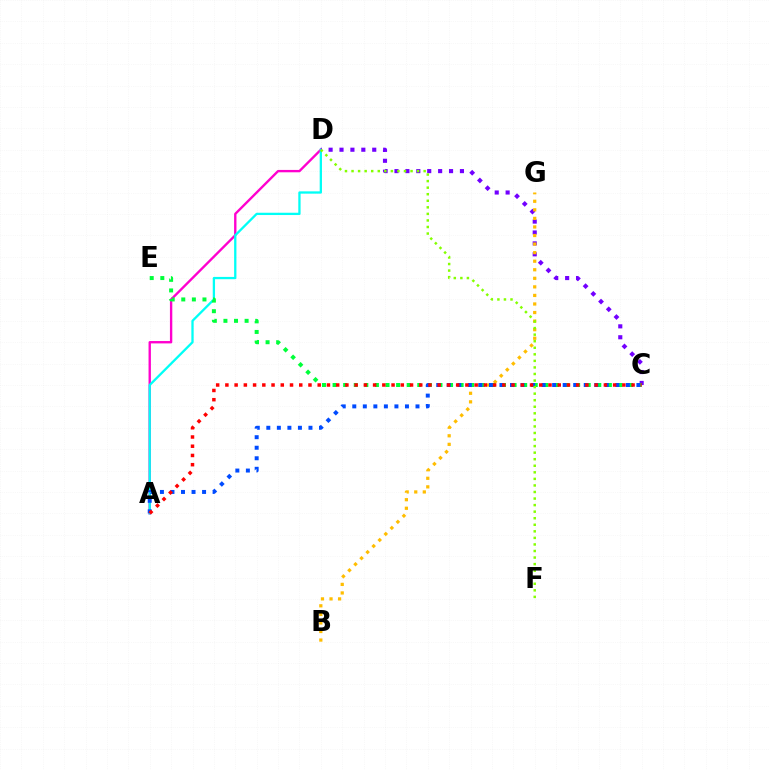{('A', 'D'): [{'color': '#ff00cf', 'line_style': 'solid', 'thickness': 1.7}, {'color': '#00fff6', 'line_style': 'solid', 'thickness': 1.65}], ('C', 'D'): [{'color': '#7200ff', 'line_style': 'dotted', 'thickness': 2.96}], ('B', 'G'): [{'color': '#ffbd00', 'line_style': 'dotted', 'thickness': 2.33}], ('C', 'E'): [{'color': '#00ff39', 'line_style': 'dotted', 'thickness': 2.88}], ('A', 'C'): [{'color': '#004bff', 'line_style': 'dotted', 'thickness': 2.86}, {'color': '#ff0000', 'line_style': 'dotted', 'thickness': 2.51}], ('D', 'F'): [{'color': '#84ff00', 'line_style': 'dotted', 'thickness': 1.78}]}